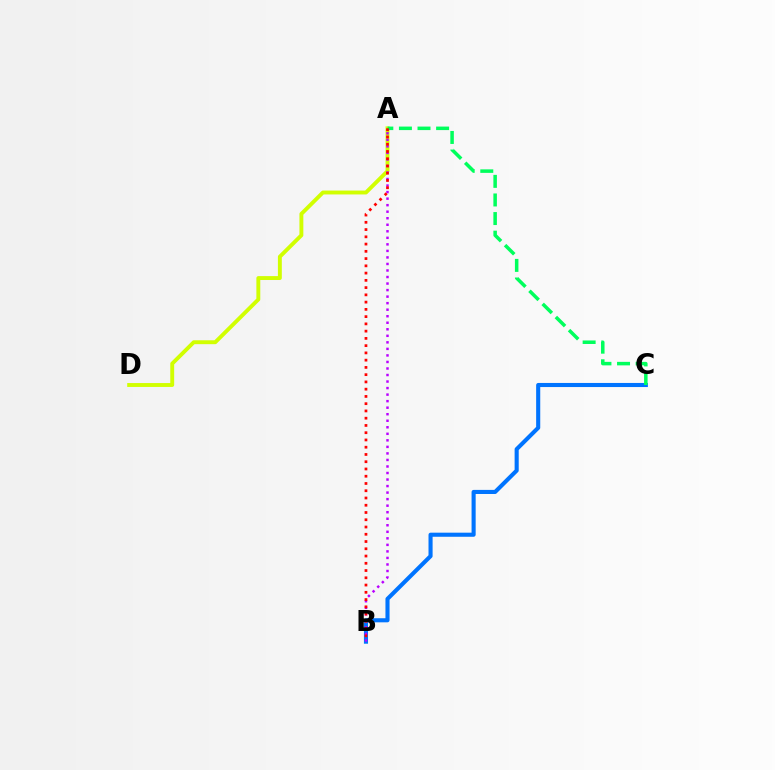{('B', 'C'): [{'color': '#0074ff', 'line_style': 'solid', 'thickness': 2.95}], ('A', 'D'): [{'color': '#d1ff00', 'line_style': 'solid', 'thickness': 2.81}], ('A', 'B'): [{'color': '#b900ff', 'line_style': 'dotted', 'thickness': 1.77}, {'color': '#ff0000', 'line_style': 'dotted', 'thickness': 1.97}], ('A', 'C'): [{'color': '#00ff5c', 'line_style': 'dashed', 'thickness': 2.53}]}